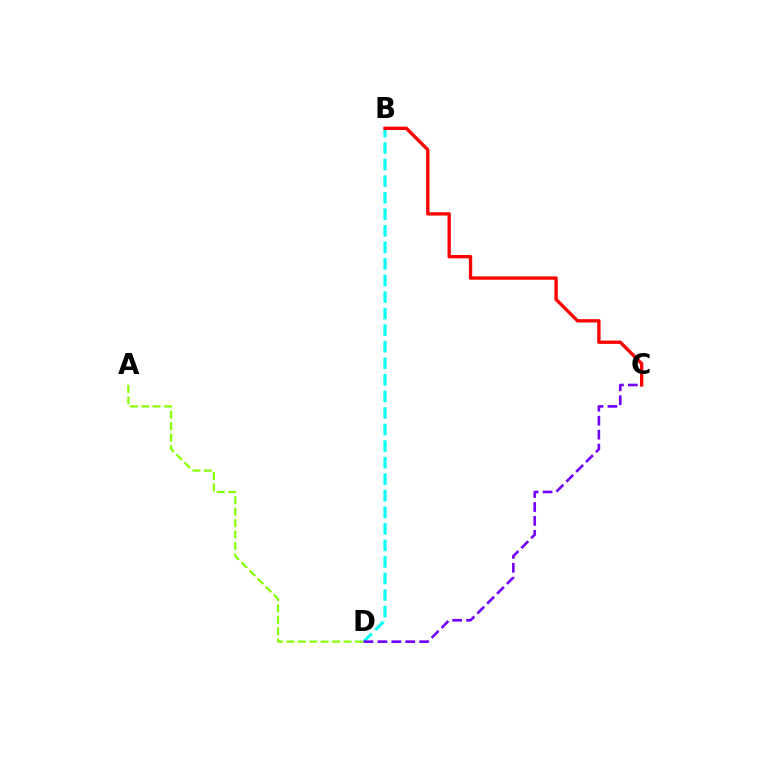{('B', 'D'): [{'color': '#00fff6', 'line_style': 'dashed', 'thickness': 2.25}], ('C', 'D'): [{'color': '#7200ff', 'line_style': 'dashed', 'thickness': 1.89}], ('A', 'D'): [{'color': '#84ff00', 'line_style': 'dashed', 'thickness': 1.55}], ('B', 'C'): [{'color': '#ff0000', 'line_style': 'solid', 'thickness': 2.4}]}